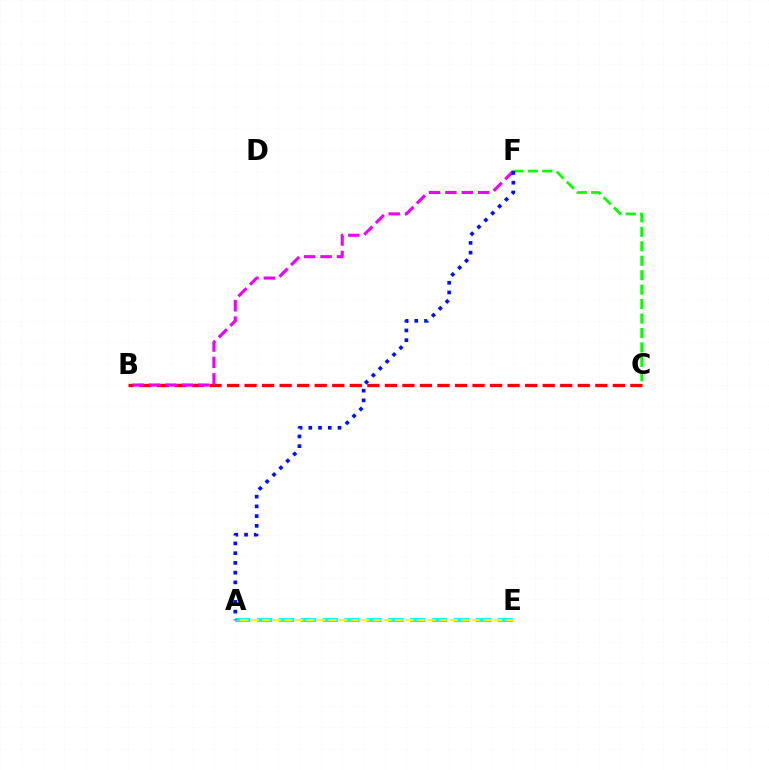{('B', 'C'): [{'color': '#ff0000', 'line_style': 'dashed', 'thickness': 2.38}], ('A', 'E'): [{'color': '#00fff6', 'line_style': 'dashed', 'thickness': 2.97}, {'color': '#fcf500', 'line_style': 'dashed', 'thickness': 1.5}], ('C', 'F'): [{'color': '#08ff00', 'line_style': 'dashed', 'thickness': 1.96}], ('B', 'F'): [{'color': '#ee00ff', 'line_style': 'dashed', 'thickness': 2.23}], ('A', 'F'): [{'color': '#0010ff', 'line_style': 'dotted', 'thickness': 2.65}]}